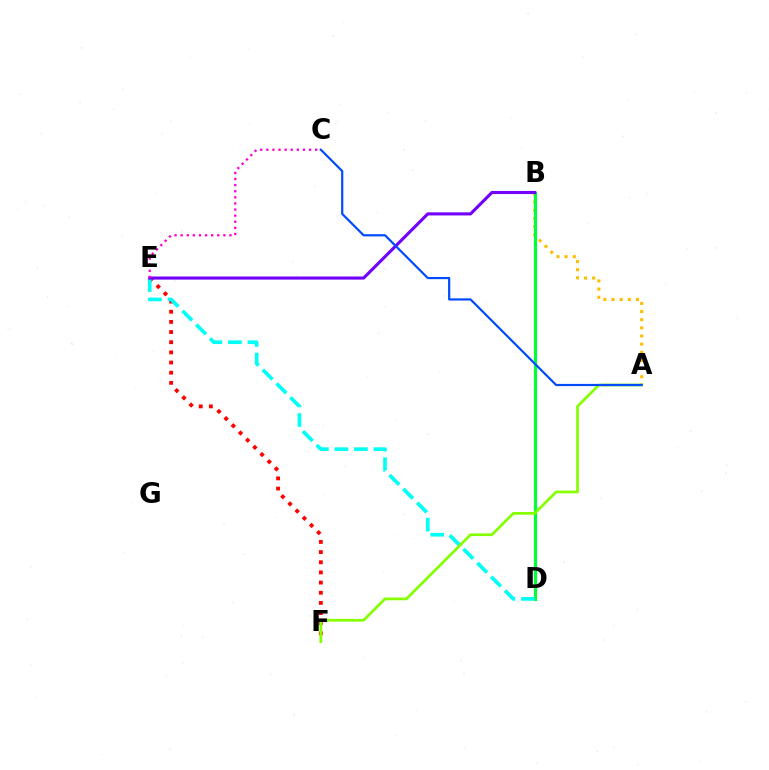{('A', 'B'): [{'color': '#ffbd00', 'line_style': 'dotted', 'thickness': 2.21}], ('E', 'F'): [{'color': '#ff0000', 'line_style': 'dotted', 'thickness': 2.76}], ('B', 'D'): [{'color': '#00ff39', 'line_style': 'solid', 'thickness': 2.29}], ('D', 'E'): [{'color': '#00fff6', 'line_style': 'dashed', 'thickness': 2.65}], ('B', 'E'): [{'color': '#7200ff', 'line_style': 'solid', 'thickness': 2.23}], ('A', 'F'): [{'color': '#84ff00', 'line_style': 'solid', 'thickness': 1.96}], ('A', 'C'): [{'color': '#004bff', 'line_style': 'solid', 'thickness': 1.59}], ('C', 'E'): [{'color': '#ff00cf', 'line_style': 'dotted', 'thickness': 1.66}]}